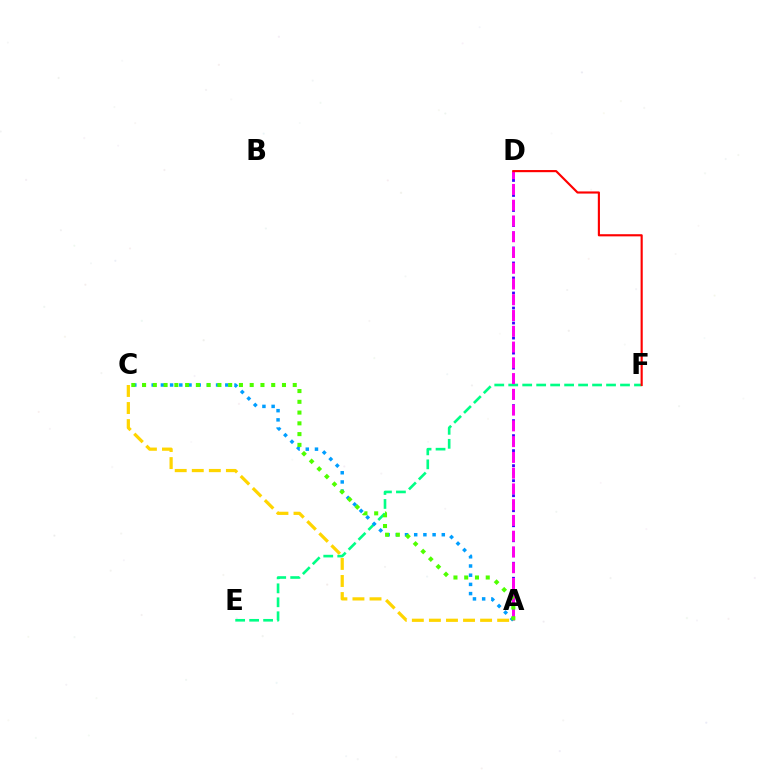{('A', 'D'): [{'color': '#3700ff', 'line_style': 'dotted', 'thickness': 2.04}, {'color': '#ff00ed', 'line_style': 'dashed', 'thickness': 2.14}], ('E', 'F'): [{'color': '#00ff86', 'line_style': 'dashed', 'thickness': 1.9}], ('A', 'C'): [{'color': '#009eff', 'line_style': 'dotted', 'thickness': 2.5}, {'color': '#4fff00', 'line_style': 'dotted', 'thickness': 2.92}, {'color': '#ffd500', 'line_style': 'dashed', 'thickness': 2.32}], ('D', 'F'): [{'color': '#ff0000', 'line_style': 'solid', 'thickness': 1.55}]}